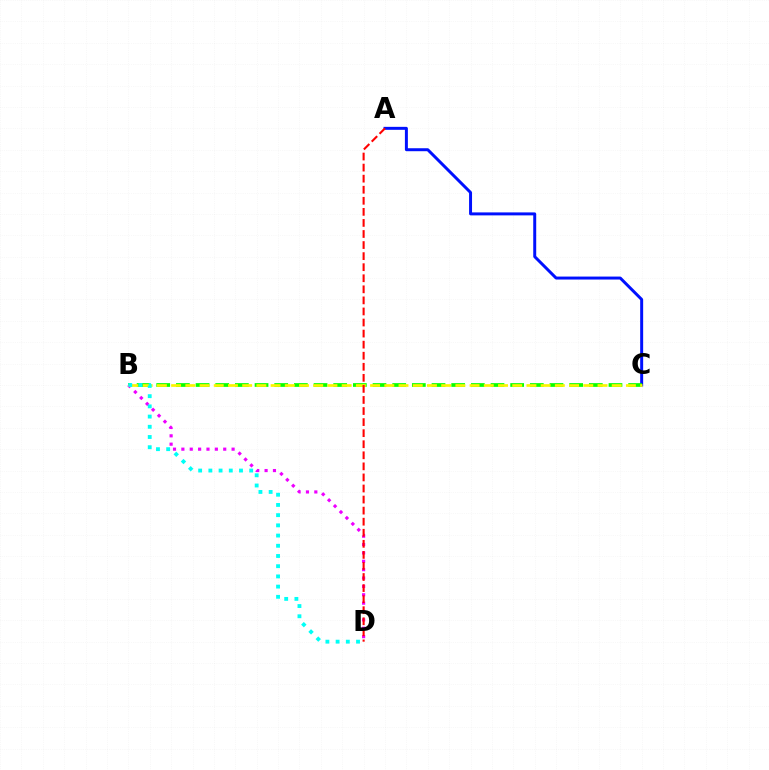{('A', 'C'): [{'color': '#0010ff', 'line_style': 'solid', 'thickness': 2.14}], ('B', 'C'): [{'color': '#08ff00', 'line_style': 'dashed', 'thickness': 2.67}, {'color': '#fcf500', 'line_style': 'dashed', 'thickness': 1.93}], ('B', 'D'): [{'color': '#ee00ff', 'line_style': 'dotted', 'thickness': 2.27}, {'color': '#00fff6', 'line_style': 'dotted', 'thickness': 2.77}], ('A', 'D'): [{'color': '#ff0000', 'line_style': 'dashed', 'thickness': 1.5}]}